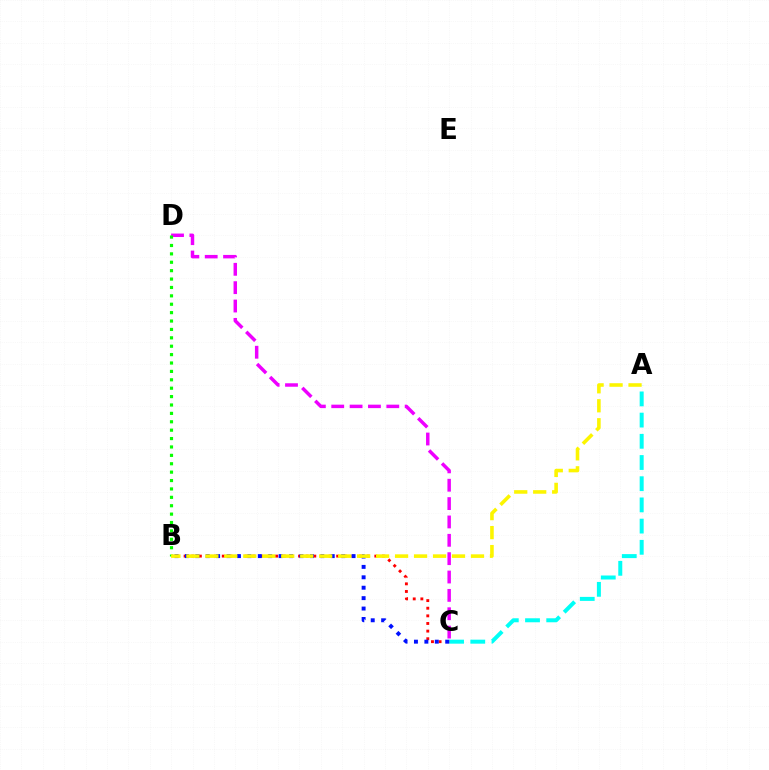{('C', 'D'): [{'color': '#ee00ff', 'line_style': 'dashed', 'thickness': 2.49}], ('A', 'C'): [{'color': '#00fff6', 'line_style': 'dashed', 'thickness': 2.88}], ('B', 'C'): [{'color': '#ff0000', 'line_style': 'dotted', 'thickness': 2.07}, {'color': '#0010ff', 'line_style': 'dotted', 'thickness': 2.83}], ('B', 'D'): [{'color': '#08ff00', 'line_style': 'dotted', 'thickness': 2.28}], ('A', 'B'): [{'color': '#fcf500', 'line_style': 'dashed', 'thickness': 2.58}]}